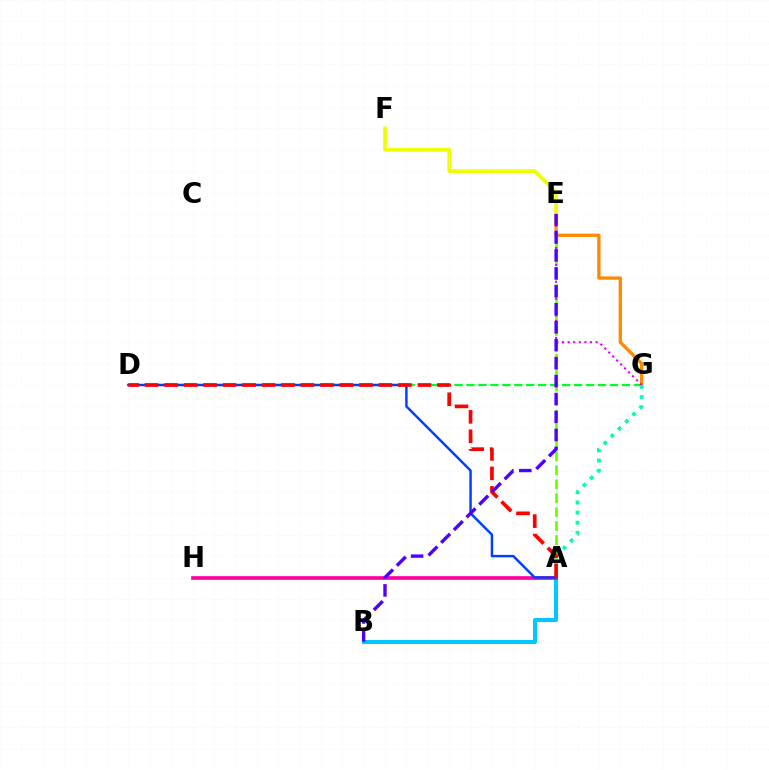{('E', 'G'): [{'color': '#ff8800', 'line_style': 'solid', 'thickness': 2.35}, {'color': '#d600ff', 'line_style': 'dotted', 'thickness': 1.52}], ('D', 'G'): [{'color': '#00ff27', 'line_style': 'dashed', 'thickness': 1.62}], ('A', 'B'): [{'color': '#00c7ff', 'line_style': 'solid', 'thickness': 2.88}], ('A', 'E'): [{'color': '#66ff00', 'line_style': 'dashed', 'thickness': 1.89}], ('A', 'G'): [{'color': '#00ffaf', 'line_style': 'dotted', 'thickness': 2.76}], ('A', 'H'): [{'color': '#ff00a0', 'line_style': 'solid', 'thickness': 2.64}], ('A', 'D'): [{'color': '#003fff', 'line_style': 'solid', 'thickness': 1.77}, {'color': '#ff0000', 'line_style': 'dashed', 'thickness': 2.65}], ('E', 'F'): [{'color': '#eeff00', 'line_style': 'solid', 'thickness': 2.63}], ('B', 'E'): [{'color': '#4f00ff', 'line_style': 'dashed', 'thickness': 2.44}]}